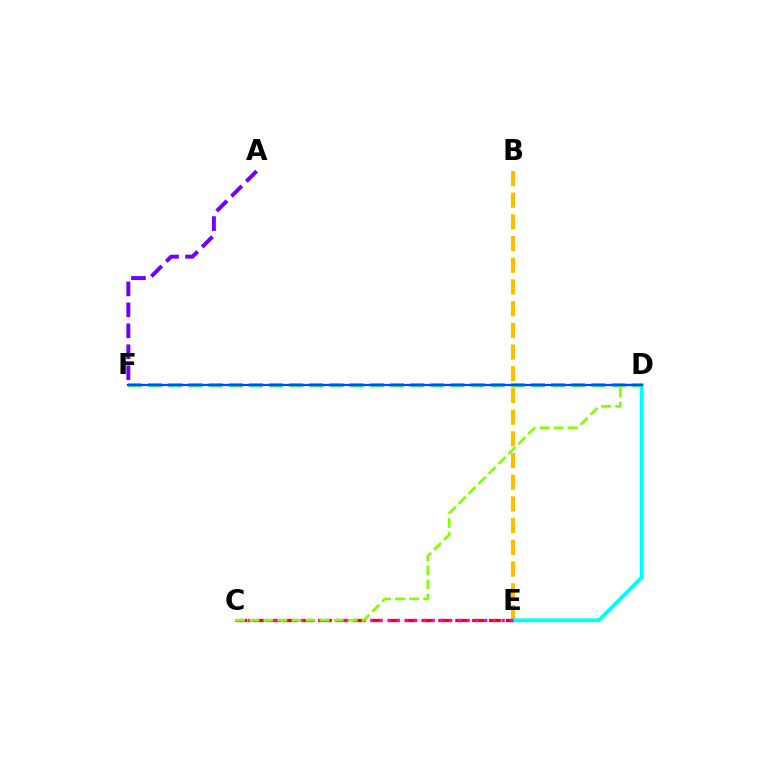{('B', 'E'): [{'color': '#ffbd00', 'line_style': 'dashed', 'thickness': 2.95}], ('C', 'E'): [{'color': '#ff0000', 'line_style': 'dashed', 'thickness': 2.3}, {'color': '#ff00cf', 'line_style': 'dotted', 'thickness': 2.38}], ('D', 'E'): [{'color': '#00fff6', 'line_style': 'solid', 'thickness': 2.74}], ('A', 'F'): [{'color': '#7200ff', 'line_style': 'dashed', 'thickness': 2.85}], ('D', 'F'): [{'color': '#00ff39', 'line_style': 'dashed', 'thickness': 2.74}, {'color': '#004bff', 'line_style': 'solid', 'thickness': 1.61}], ('C', 'D'): [{'color': '#84ff00', 'line_style': 'dashed', 'thickness': 1.91}]}